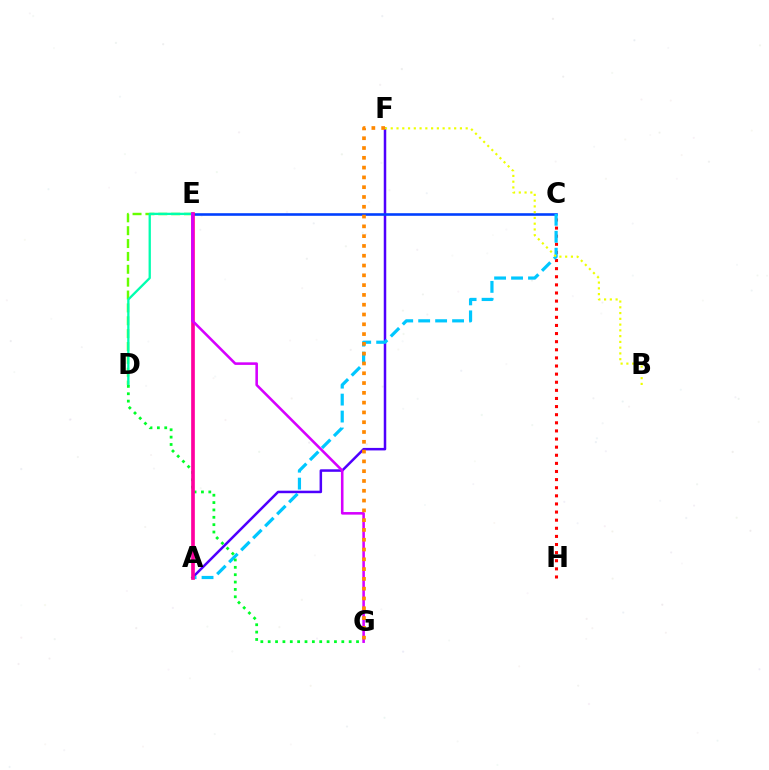{('A', 'F'): [{'color': '#4f00ff', 'line_style': 'solid', 'thickness': 1.81}], ('C', 'E'): [{'color': '#003fff', 'line_style': 'solid', 'thickness': 1.87}], ('C', 'H'): [{'color': '#ff0000', 'line_style': 'dotted', 'thickness': 2.2}], ('A', 'C'): [{'color': '#00c7ff', 'line_style': 'dashed', 'thickness': 2.3}], ('D', 'E'): [{'color': '#66ff00', 'line_style': 'dashed', 'thickness': 1.75}, {'color': '#00ffaf', 'line_style': 'solid', 'thickness': 1.67}], ('D', 'G'): [{'color': '#00ff27', 'line_style': 'dotted', 'thickness': 2.0}], ('A', 'E'): [{'color': '#ff00a0', 'line_style': 'solid', 'thickness': 2.65}], ('B', 'F'): [{'color': '#eeff00', 'line_style': 'dotted', 'thickness': 1.57}], ('E', 'G'): [{'color': '#d600ff', 'line_style': 'solid', 'thickness': 1.85}], ('F', 'G'): [{'color': '#ff8800', 'line_style': 'dotted', 'thickness': 2.66}]}